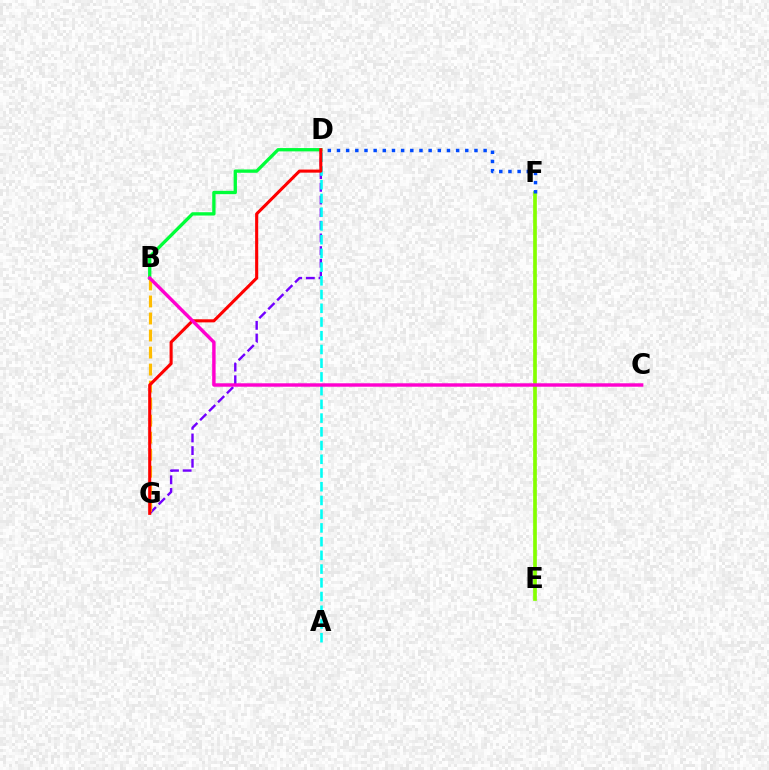{('D', 'G'): [{'color': '#7200ff', 'line_style': 'dashed', 'thickness': 1.72}, {'color': '#ff0000', 'line_style': 'solid', 'thickness': 2.22}], ('B', 'G'): [{'color': '#ffbd00', 'line_style': 'dashed', 'thickness': 2.31}], ('E', 'F'): [{'color': '#84ff00', 'line_style': 'solid', 'thickness': 2.65}], ('B', 'D'): [{'color': '#00ff39', 'line_style': 'solid', 'thickness': 2.39}], ('A', 'D'): [{'color': '#00fff6', 'line_style': 'dashed', 'thickness': 1.86}], ('D', 'F'): [{'color': '#004bff', 'line_style': 'dotted', 'thickness': 2.49}], ('B', 'C'): [{'color': '#ff00cf', 'line_style': 'solid', 'thickness': 2.47}]}